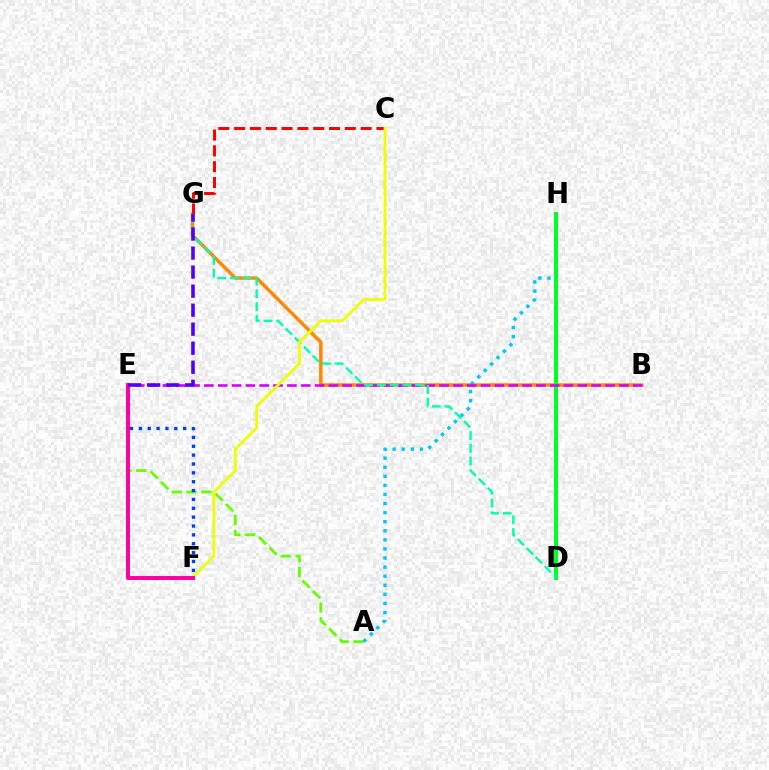{('B', 'G'): [{'color': '#ff8800', 'line_style': 'solid', 'thickness': 2.49}], ('A', 'E'): [{'color': '#66ff00', 'line_style': 'dashed', 'thickness': 2.01}], ('A', 'H'): [{'color': '#00c7ff', 'line_style': 'dotted', 'thickness': 2.47}], ('D', 'H'): [{'color': '#00ff27', 'line_style': 'solid', 'thickness': 2.89}], ('B', 'E'): [{'color': '#d600ff', 'line_style': 'dashed', 'thickness': 1.88}], ('E', 'F'): [{'color': '#003fff', 'line_style': 'dotted', 'thickness': 2.41}, {'color': '#ff00a0', 'line_style': 'solid', 'thickness': 2.84}], ('C', 'G'): [{'color': '#ff0000', 'line_style': 'dashed', 'thickness': 2.15}], ('D', 'G'): [{'color': '#00ffaf', 'line_style': 'dashed', 'thickness': 1.73}], ('C', 'F'): [{'color': '#eeff00', 'line_style': 'solid', 'thickness': 2.03}], ('E', 'G'): [{'color': '#4f00ff', 'line_style': 'dashed', 'thickness': 2.59}]}